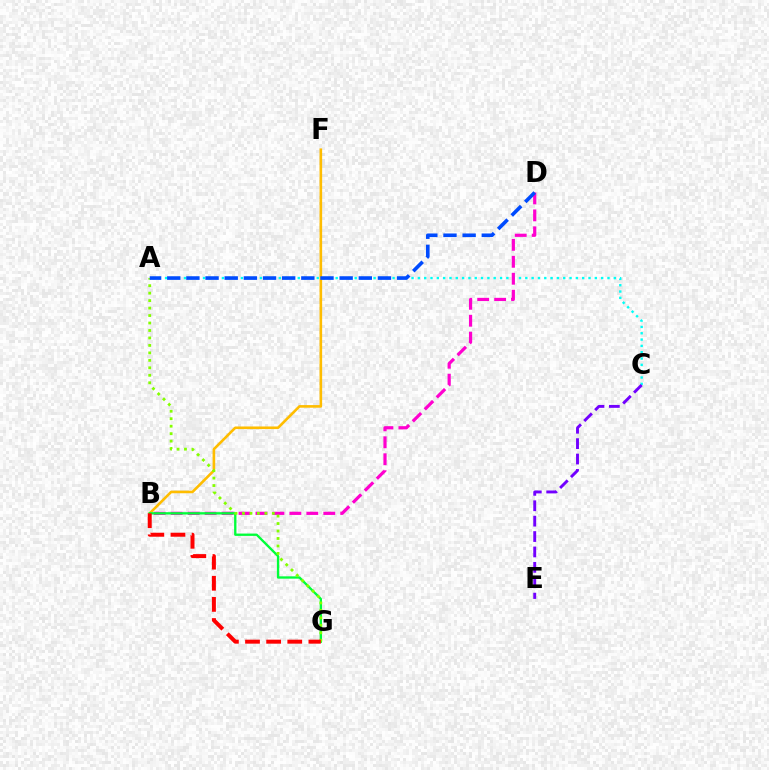{('B', 'F'): [{'color': '#ffbd00', 'line_style': 'solid', 'thickness': 1.88}], ('A', 'C'): [{'color': '#00fff6', 'line_style': 'dotted', 'thickness': 1.72}], ('B', 'D'): [{'color': '#ff00cf', 'line_style': 'dashed', 'thickness': 2.3}], ('C', 'E'): [{'color': '#7200ff', 'line_style': 'dashed', 'thickness': 2.09}], ('B', 'G'): [{'color': '#00ff39', 'line_style': 'solid', 'thickness': 1.67}, {'color': '#ff0000', 'line_style': 'dashed', 'thickness': 2.87}], ('A', 'G'): [{'color': '#84ff00', 'line_style': 'dotted', 'thickness': 2.03}], ('A', 'D'): [{'color': '#004bff', 'line_style': 'dashed', 'thickness': 2.6}]}